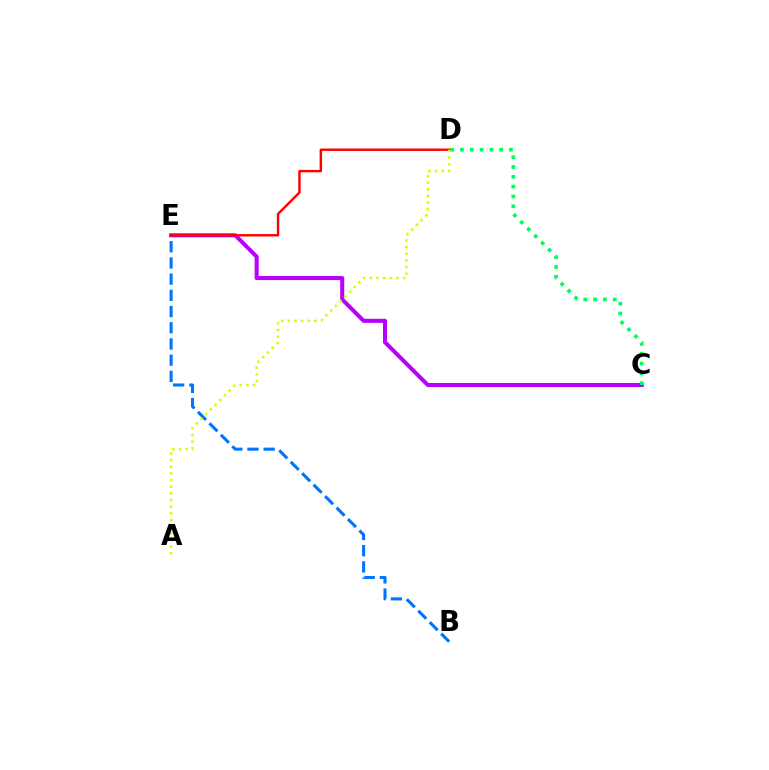{('C', 'E'): [{'color': '#b900ff', 'line_style': 'solid', 'thickness': 2.92}], ('C', 'D'): [{'color': '#00ff5c', 'line_style': 'dotted', 'thickness': 2.67}], ('B', 'E'): [{'color': '#0074ff', 'line_style': 'dashed', 'thickness': 2.2}], ('D', 'E'): [{'color': '#ff0000', 'line_style': 'solid', 'thickness': 1.73}], ('A', 'D'): [{'color': '#d1ff00', 'line_style': 'dotted', 'thickness': 1.81}]}